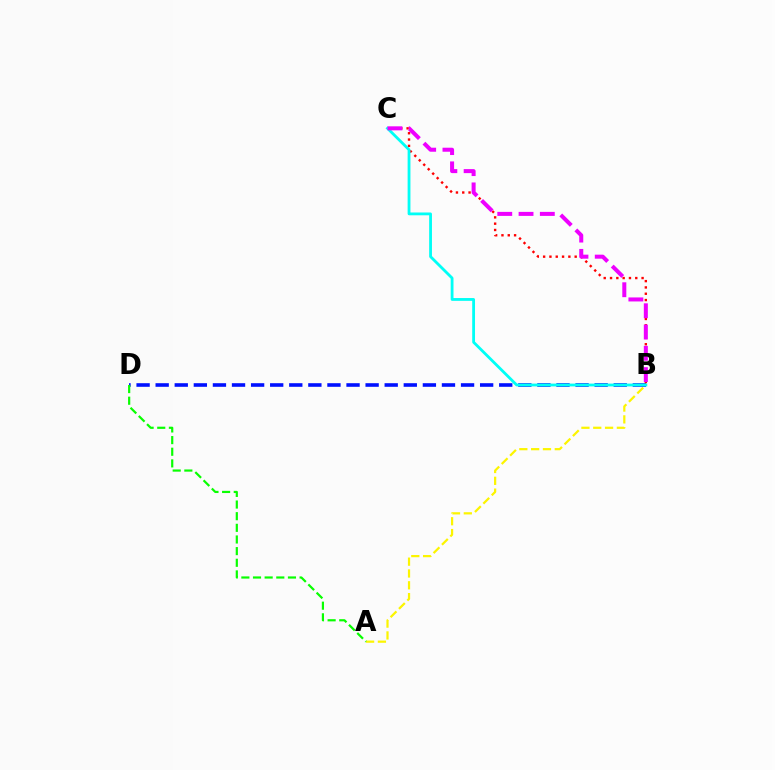{('B', 'D'): [{'color': '#0010ff', 'line_style': 'dashed', 'thickness': 2.59}], ('B', 'C'): [{'color': '#ff0000', 'line_style': 'dotted', 'thickness': 1.71}, {'color': '#00fff6', 'line_style': 'solid', 'thickness': 2.02}, {'color': '#ee00ff', 'line_style': 'dashed', 'thickness': 2.89}], ('A', 'B'): [{'color': '#fcf500', 'line_style': 'dashed', 'thickness': 1.61}], ('A', 'D'): [{'color': '#08ff00', 'line_style': 'dashed', 'thickness': 1.58}]}